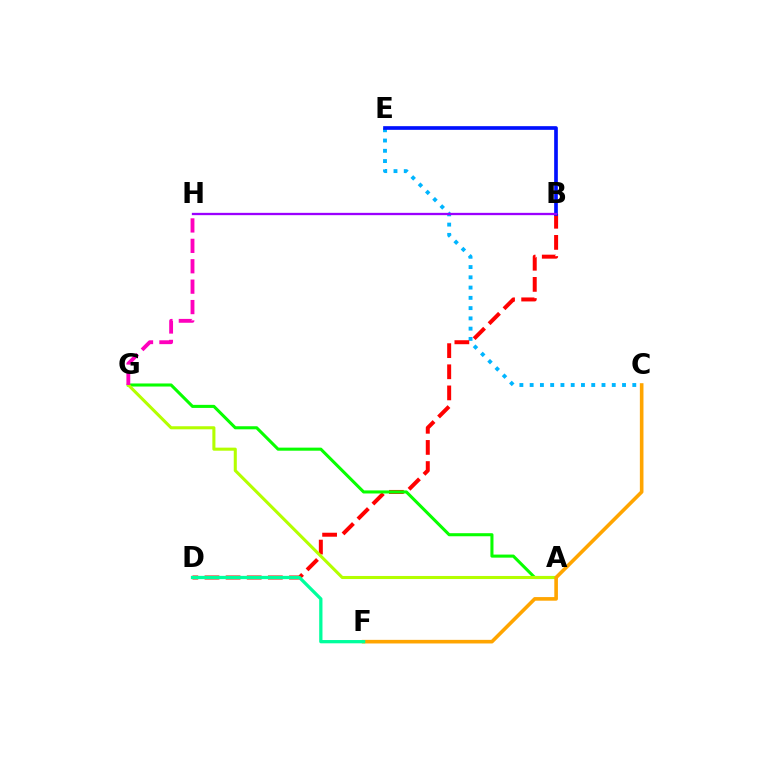{('C', 'E'): [{'color': '#00b5ff', 'line_style': 'dotted', 'thickness': 2.79}], ('B', 'D'): [{'color': '#ff0000', 'line_style': 'dashed', 'thickness': 2.87}], ('A', 'G'): [{'color': '#08ff00', 'line_style': 'solid', 'thickness': 2.21}, {'color': '#b3ff00', 'line_style': 'solid', 'thickness': 2.21}], ('B', 'E'): [{'color': '#0010ff', 'line_style': 'solid', 'thickness': 2.65}], ('B', 'H'): [{'color': '#9b00ff', 'line_style': 'solid', 'thickness': 1.66}], ('C', 'F'): [{'color': '#ffa500', 'line_style': 'solid', 'thickness': 2.6}], ('D', 'F'): [{'color': '#00ff9d', 'line_style': 'solid', 'thickness': 2.36}], ('G', 'H'): [{'color': '#ff00bd', 'line_style': 'dashed', 'thickness': 2.77}]}